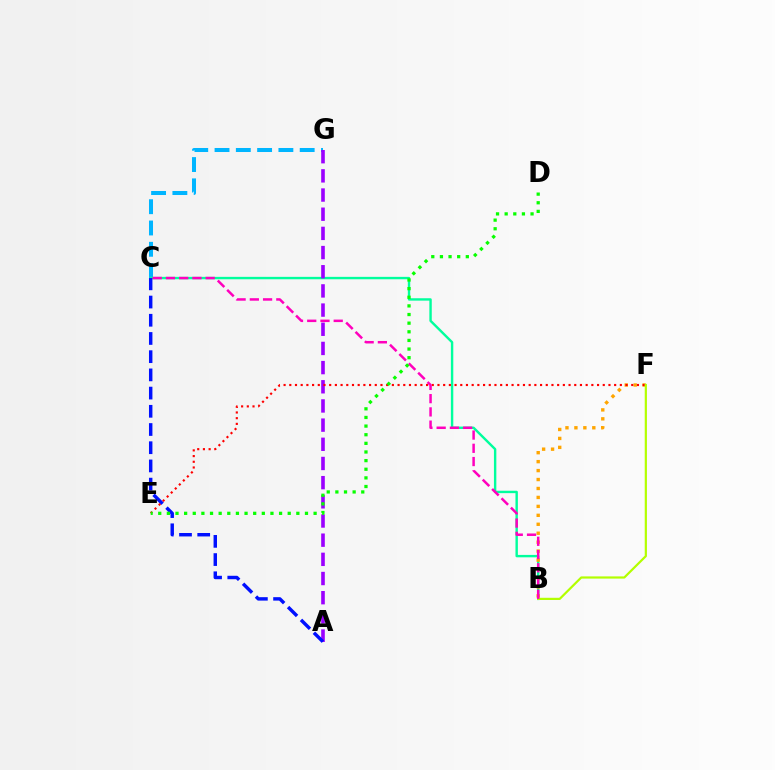{('C', 'G'): [{'color': '#00b5ff', 'line_style': 'dashed', 'thickness': 2.89}], ('B', 'C'): [{'color': '#00ff9d', 'line_style': 'solid', 'thickness': 1.73}, {'color': '#ff00bd', 'line_style': 'dashed', 'thickness': 1.8}], ('B', 'F'): [{'color': '#ffa500', 'line_style': 'dotted', 'thickness': 2.43}, {'color': '#b3ff00', 'line_style': 'solid', 'thickness': 1.59}], ('A', 'G'): [{'color': '#9b00ff', 'line_style': 'dashed', 'thickness': 2.6}], ('A', 'C'): [{'color': '#0010ff', 'line_style': 'dashed', 'thickness': 2.47}], ('E', 'F'): [{'color': '#ff0000', 'line_style': 'dotted', 'thickness': 1.55}], ('D', 'E'): [{'color': '#08ff00', 'line_style': 'dotted', 'thickness': 2.35}]}